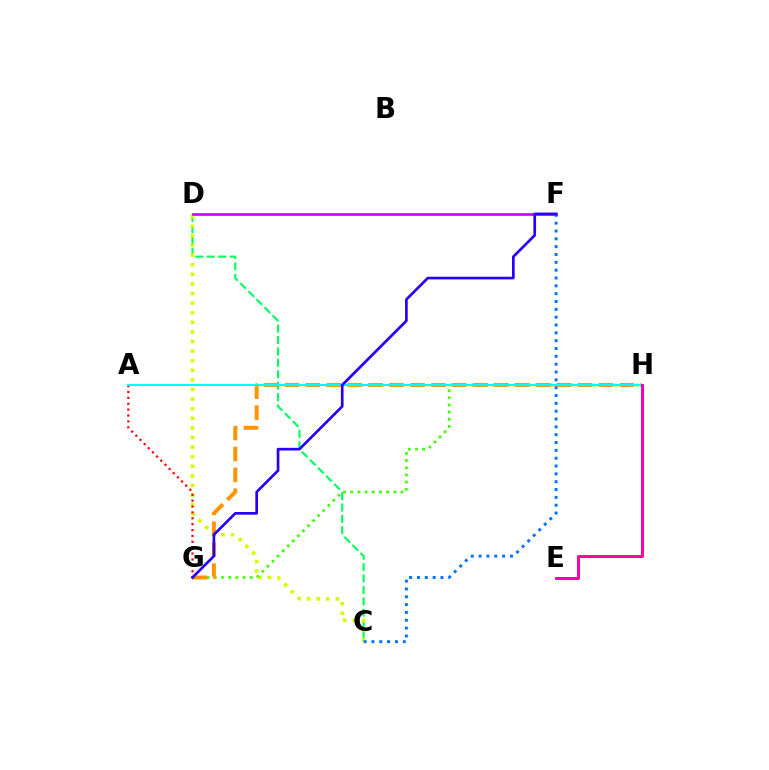{('C', 'D'): [{'color': '#00ff5c', 'line_style': 'dashed', 'thickness': 1.55}, {'color': '#d1ff00', 'line_style': 'dotted', 'thickness': 2.61}], ('A', 'G'): [{'color': '#ff0000', 'line_style': 'dotted', 'thickness': 1.6}], ('C', 'F'): [{'color': '#0074ff', 'line_style': 'dotted', 'thickness': 2.13}], ('D', 'F'): [{'color': '#b900ff', 'line_style': 'solid', 'thickness': 1.87}], ('G', 'H'): [{'color': '#3dff00', 'line_style': 'dotted', 'thickness': 1.95}, {'color': '#ff9400', 'line_style': 'dashed', 'thickness': 2.84}], ('A', 'H'): [{'color': '#00fff6', 'line_style': 'solid', 'thickness': 1.53}], ('F', 'G'): [{'color': '#2500ff', 'line_style': 'solid', 'thickness': 1.93}], ('E', 'H'): [{'color': '#ff00ac', 'line_style': 'solid', 'thickness': 2.13}]}